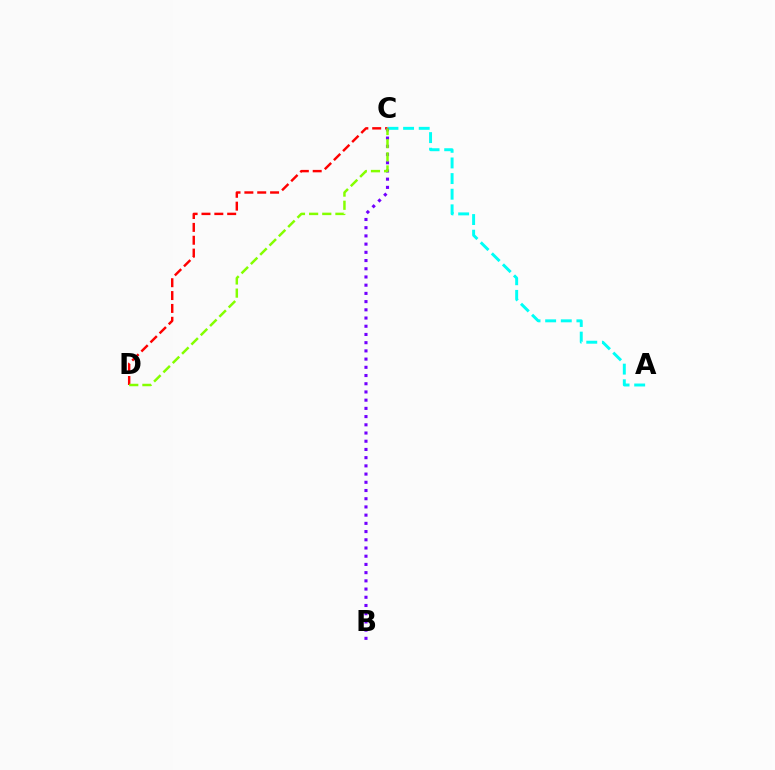{('A', 'C'): [{'color': '#00fff6', 'line_style': 'dashed', 'thickness': 2.12}], ('C', 'D'): [{'color': '#ff0000', 'line_style': 'dashed', 'thickness': 1.75}, {'color': '#84ff00', 'line_style': 'dashed', 'thickness': 1.79}], ('B', 'C'): [{'color': '#7200ff', 'line_style': 'dotted', 'thickness': 2.23}]}